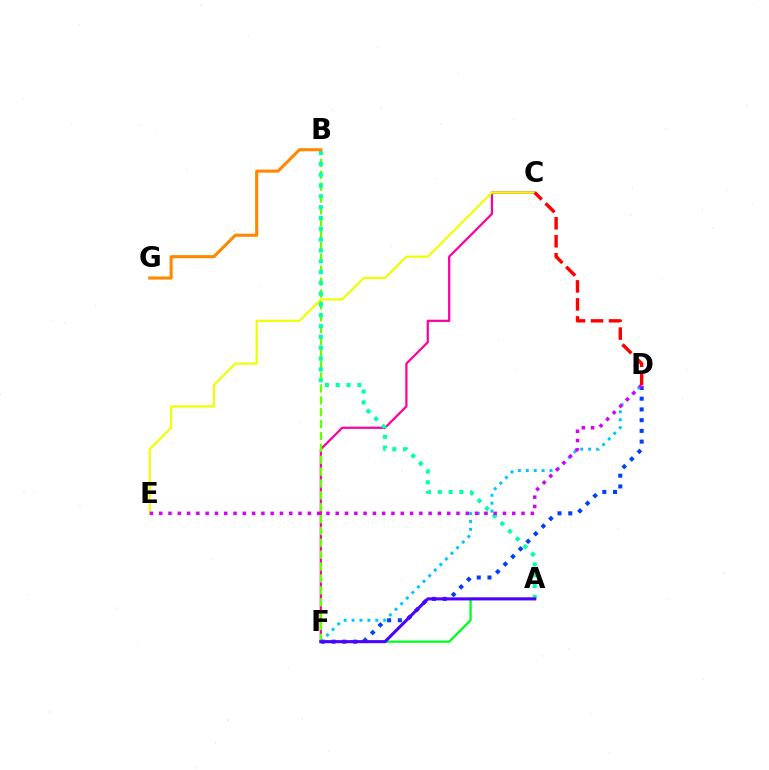{('C', 'F'): [{'color': '#ff00a0', 'line_style': 'solid', 'thickness': 1.6}], ('C', 'E'): [{'color': '#eeff00', 'line_style': 'solid', 'thickness': 1.59}], ('B', 'F'): [{'color': '#66ff00', 'line_style': 'dashed', 'thickness': 1.61}], ('A', 'B'): [{'color': '#00ffaf', 'line_style': 'dotted', 'thickness': 2.94}], ('B', 'G'): [{'color': '#ff8800', 'line_style': 'solid', 'thickness': 2.21}], ('A', 'F'): [{'color': '#00ff27', 'line_style': 'solid', 'thickness': 1.68}, {'color': '#4f00ff', 'line_style': 'solid', 'thickness': 2.2}], ('D', 'F'): [{'color': '#003fff', 'line_style': 'dotted', 'thickness': 2.92}, {'color': '#00c7ff', 'line_style': 'dotted', 'thickness': 2.15}], ('D', 'E'): [{'color': '#d600ff', 'line_style': 'dotted', 'thickness': 2.52}], ('C', 'D'): [{'color': '#ff0000', 'line_style': 'dashed', 'thickness': 2.44}]}